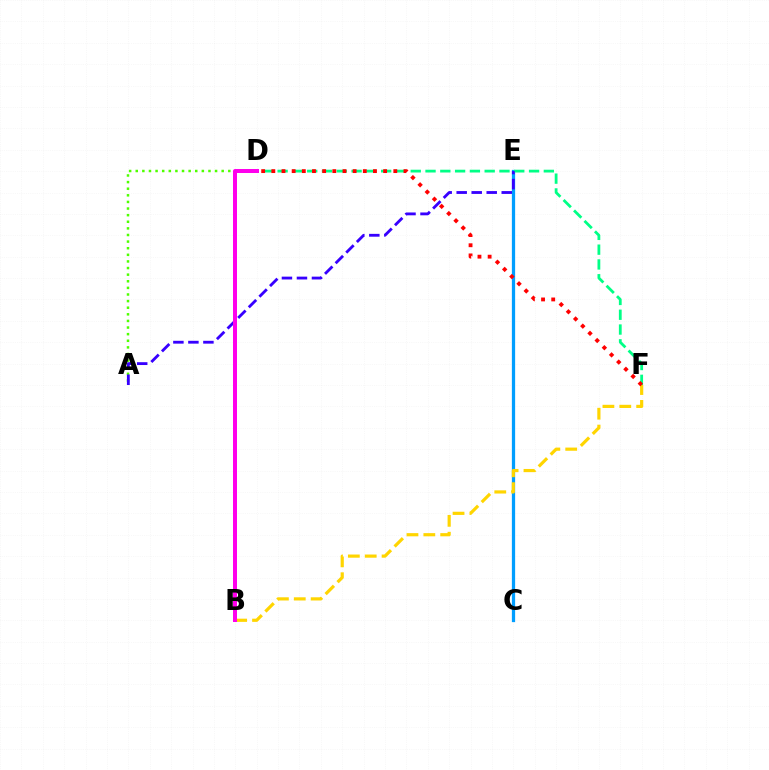{('C', 'E'): [{'color': '#009eff', 'line_style': 'solid', 'thickness': 2.35}], ('D', 'F'): [{'color': '#00ff86', 'line_style': 'dashed', 'thickness': 2.01}, {'color': '#ff0000', 'line_style': 'dotted', 'thickness': 2.76}], ('A', 'D'): [{'color': '#4fff00', 'line_style': 'dotted', 'thickness': 1.8}], ('B', 'F'): [{'color': '#ffd500', 'line_style': 'dashed', 'thickness': 2.29}], ('A', 'E'): [{'color': '#3700ff', 'line_style': 'dashed', 'thickness': 2.04}], ('B', 'D'): [{'color': '#ff00ed', 'line_style': 'solid', 'thickness': 2.87}]}